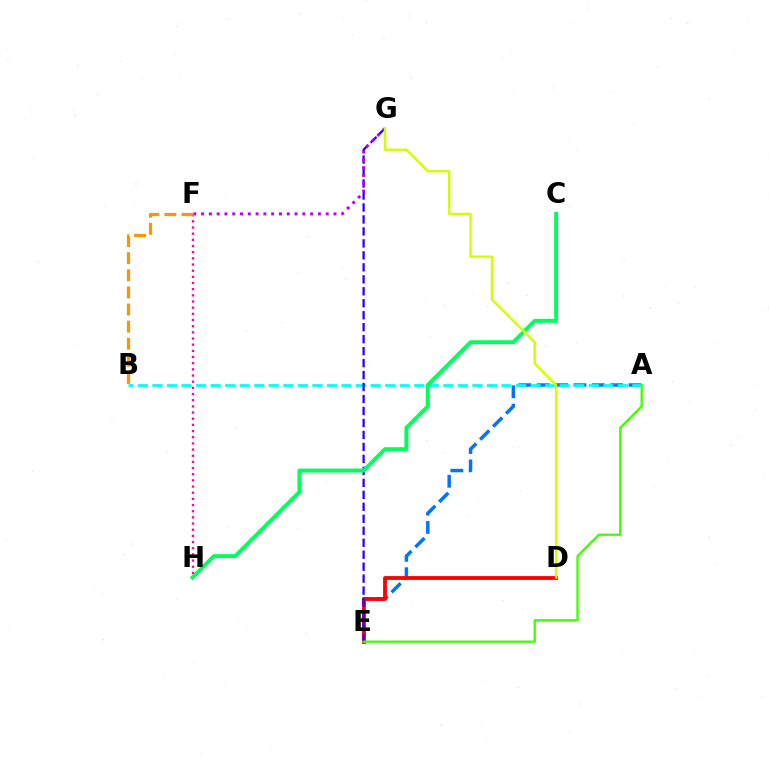{('A', 'E'): [{'color': '#0074ff', 'line_style': 'dashed', 'thickness': 2.49}, {'color': '#3dff00', 'line_style': 'solid', 'thickness': 1.64}], ('A', 'B'): [{'color': '#00fff6', 'line_style': 'dashed', 'thickness': 1.98}], ('D', 'E'): [{'color': '#ff0000', 'line_style': 'solid', 'thickness': 2.75}], ('E', 'G'): [{'color': '#2500ff', 'line_style': 'dashed', 'thickness': 1.63}], ('F', 'H'): [{'color': '#ff00ac', 'line_style': 'dotted', 'thickness': 1.68}], ('F', 'G'): [{'color': '#b900ff', 'line_style': 'dotted', 'thickness': 2.12}], ('C', 'H'): [{'color': '#00ff5c', 'line_style': 'solid', 'thickness': 2.85}], ('D', 'G'): [{'color': '#d1ff00', 'line_style': 'solid', 'thickness': 1.73}], ('B', 'F'): [{'color': '#ff9400', 'line_style': 'dashed', 'thickness': 2.32}]}